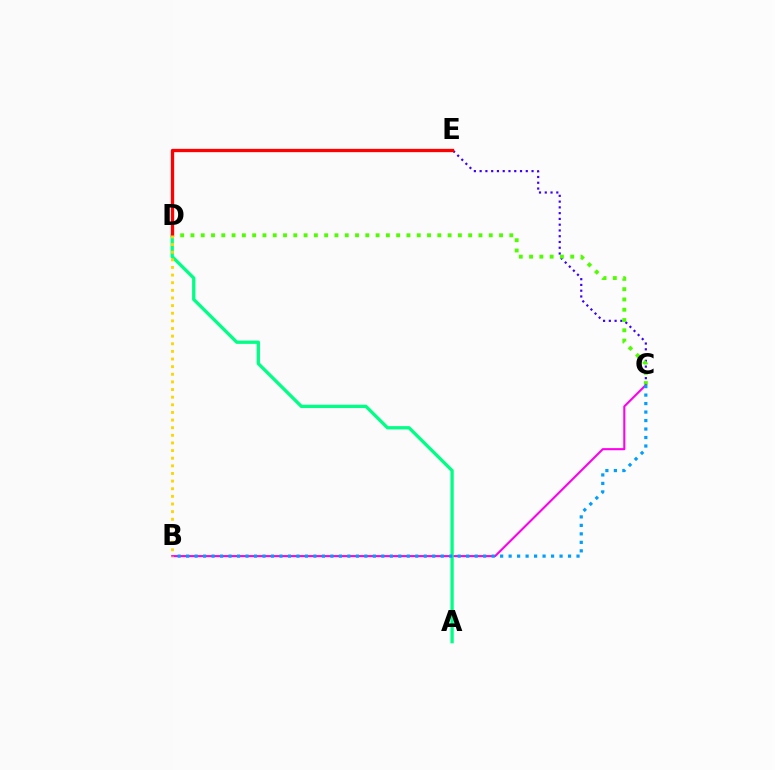{('C', 'E'): [{'color': '#3700ff', 'line_style': 'dotted', 'thickness': 1.57}], ('C', 'D'): [{'color': '#4fff00', 'line_style': 'dotted', 'thickness': 2.79}], ('B', 'C'): [{'color': '#ff00ed', 'line_style': 'solid', 'thickness': 1.51}, {'color': '#009eff', 'line_style': 'dotted', 'thickness': 2.31}], ('A', 'D'): [{'color': '#00ff86', 'line_style': 'solid', 'thickness': 2.37}], ('D', 'E'): [{'color': '#ff0000', 'line_style': 'solid', 'thickness': 2.37}], ('B', 'D'): [{'color': '#ffd500', 'line_style': 'dotted', 'thickness': 2.07}]}